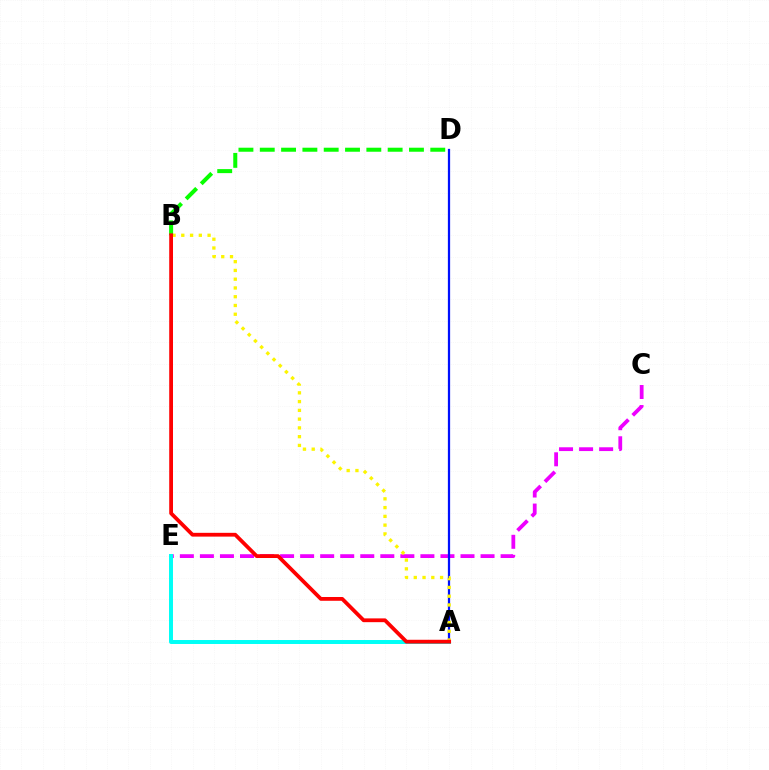{('C', 'E'): [{'color': '#ee00ff', 'line_style': 'dashed', 'thickness': 2.72}], ('A', 'D'): [{'color': '#0010ff', 'line_style': 'solid', 'thickness': 1.62}], ('A', 'E'): [{'color': '#00fff6', 'line_style': 'solid', 'thickness': 2.86}], ('A', 'B'): [{'color': '#fcf500', 'line_style': 'dotted', 'thickness': 2.38}, {'color': '#ff0000', 'line_style': 'solid', 'thickness': 2.73}], ('B', 'D'): [{'color': '#08ff00', 'line_style': 'dashed', 'thickness': 2.9}]}